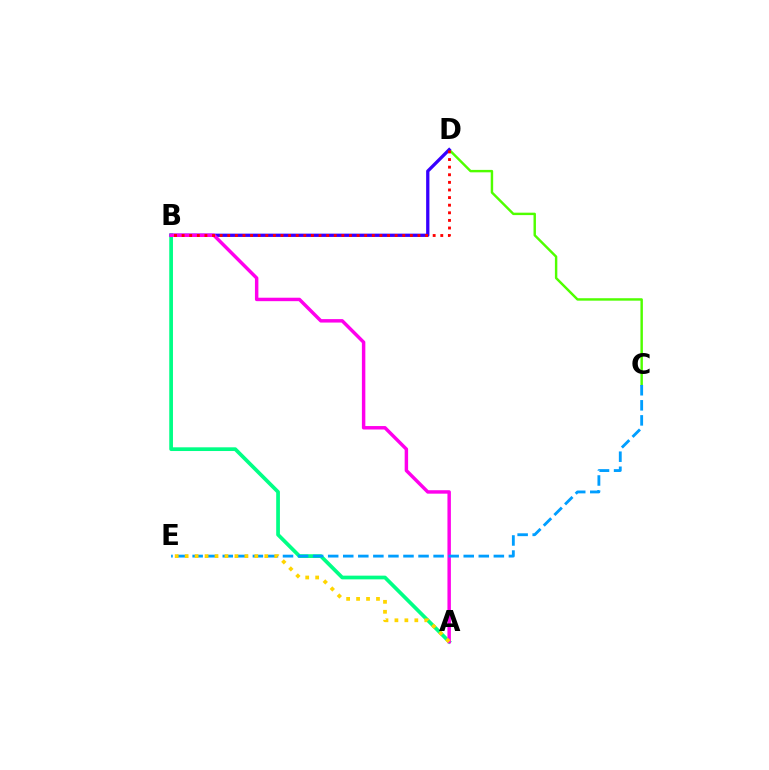{('C', 'D'): [{'color': '#4fff00', 'line_style': 'solid', 'thickness': 1.75}], ('A', 'B'): [{'color': '#00ff86', 'line_style': 'solid', 'thickness': 2.67}, {'color': '#ff00ed', 'line_style': 'solid', 'thickness': 2.48}], ('B', 'D'): [{'color': '#3700ff', 'line_style': 'solid', 'thickness': 2.36}, {'color': '#ff0000', 'line_style': 'dotted', 'thickness': 2.07}], ('C', 'E'): [{'color': '#009eff', 'line_style': 'dashed', 'thickness': 2.05}], ('A', 'E'): [{'color': '#ffd500', 'line_style': 'dotted', 'thickness': 2.7}]}